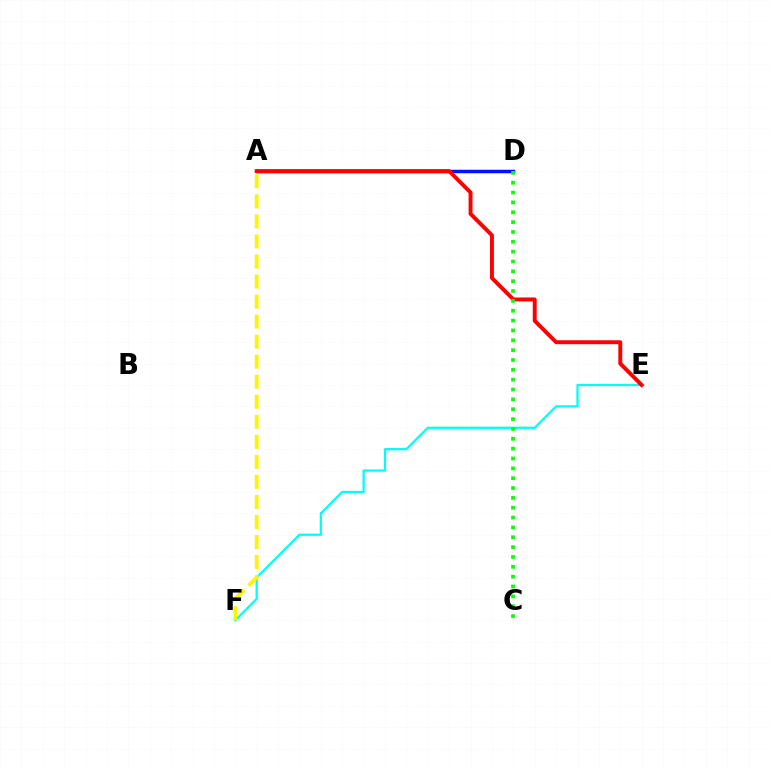{('A', 'D'): [{'color': '#ee00ff', 'line_style': 'solid', 'thickness': 1.97}, {'color': '#0010ff', 'line_style': 'solid', 'thickness': 2.51}], ('E', 'F'): [{'color': '#00fff6', 'line_style': 'solid', 'thickness': 1.62}], ('A', 'F'): [{'color': '#fcf500', 'line_style': 'dashed', 'thickness': 2.72}], ('A', 'E'): [{'color': '#ff0000', 'line_style': 'solid', 'thickness': 2.82}], ('C', 'D'): [{'color': '#08ff00', 'line_style': 'dotted', 'thickness': 2.68}]}